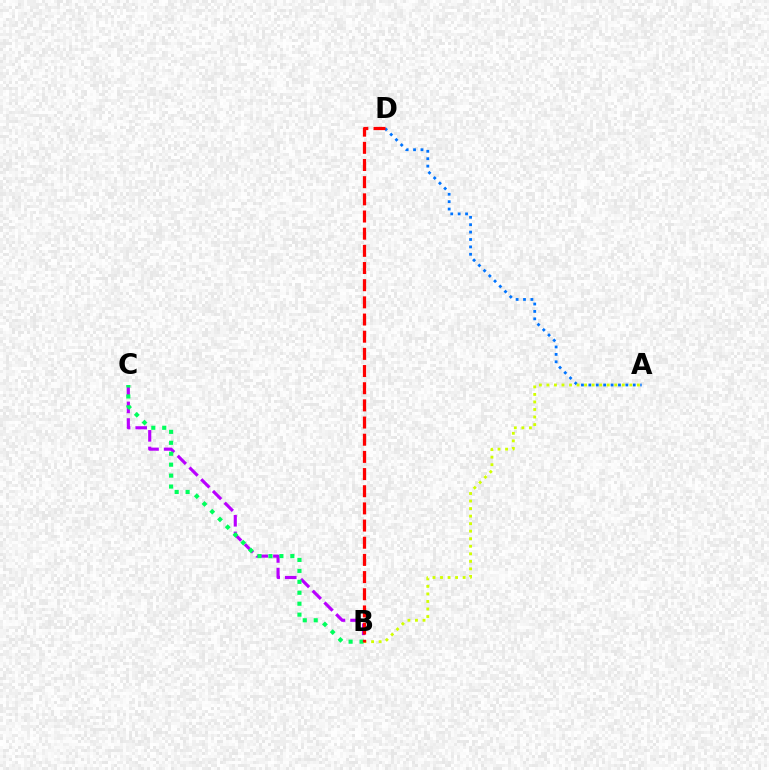{('A', 'D'): [{'color': '#0074ff', 'line_style': 'dotted', 'thickness': 2.01}], ('B', 'C'): [{'color': '#b900ff', 'line_style': 'dashed', 'thickness': 2.26}, {'color': '#00ff5c', 'line_style': 'dotted', 'thickness': 2.97}], ('A', 'B'): [{'color': '#d1ff00', 'line_style': 'dotted', 'thickness': 2.05}], ('B', 'D'): [{'color': '#ff0000', 'line_style': 'dashed', 'thickness': 2.33}]}